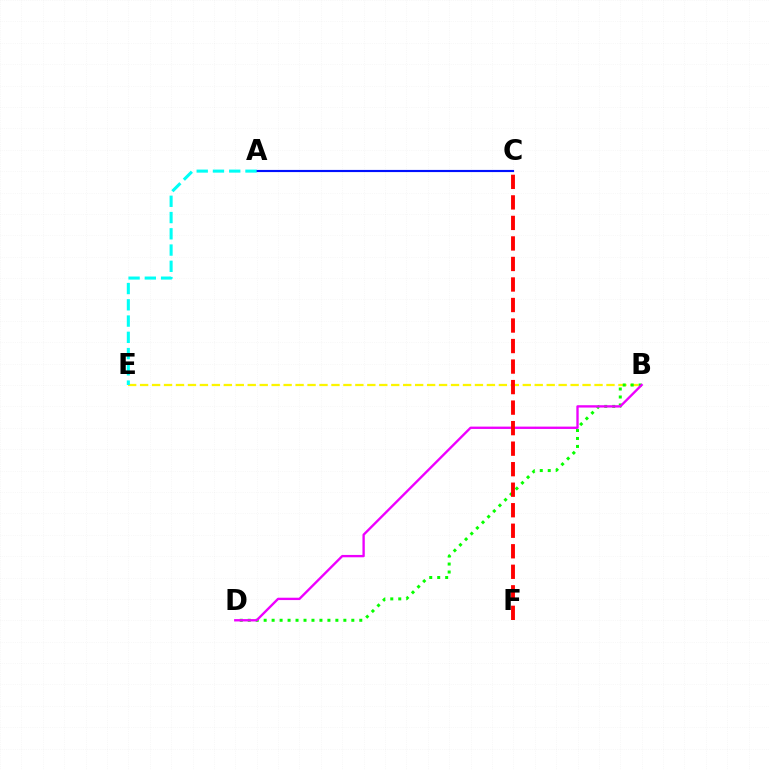{('B', 'E'): [{'color': '#fcf500', 'line_style': 'dashed', 'thickness': 1.62}], ('B', 'D'): [{'color': '#08ff00', 'line_style': 'dotted', 'thickness': 2.17}, {'color': '#ee00ff', 'line_style': 'solid', 'thickness': 1.69}], ('A', 'C'): [{'color': '#0010ff', 'line_style': 'solid', 'thickness': 1.55}], ('C', 'F'): [{'color': '#ff0000', 'line_style': 'dashed', 'thickness': 2.79}], ('A', 'E'): [{'color': '#00fff6', 'line_style': 'dashed', 'thickness': 2.21}]}